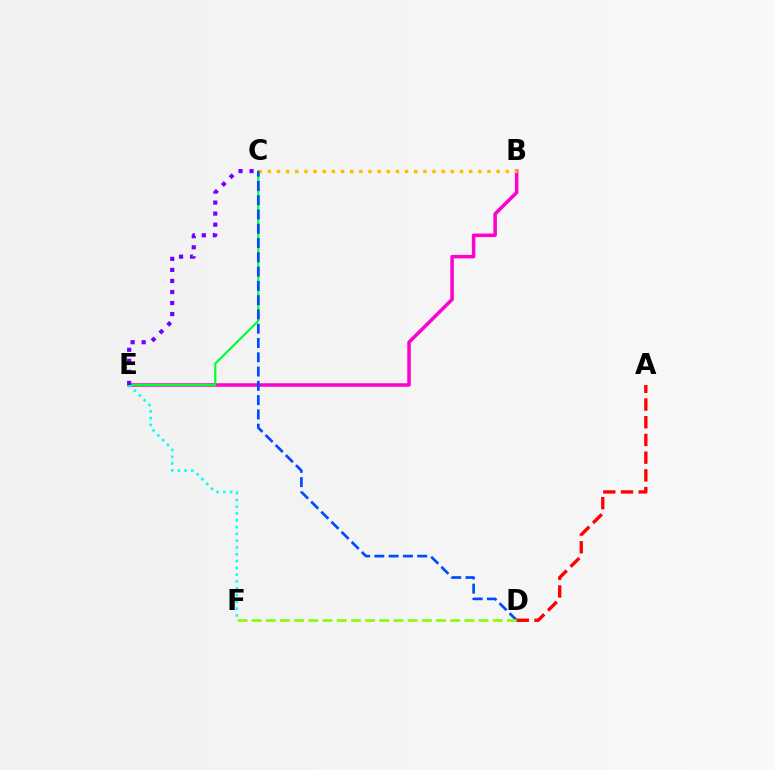{('B', 'E'): [{'color': '#ff00cf', 'line_style': 'solid', 'thickness': 2.53}], ('C', 'E'): [{'color': '#00ff39', 'line_style': 'solid', 'thickness': 1.59}, {'color': '#7200ff', 'line_style': 'dotted', 'thickness': 3.0}], ('B', 'C'): [{'color': '#ffbd00', 'line_style': 'dotted', 'thickness': 2.49}], ('C', 'D'): [{'color': '#004bff', 'line_style': 'dashed', 'thickness': 1.94}], ('D', 'F'): [{'color': '#84ff00', 'line_style': 'dashed', 'thickness': 1.93}], ('E', 'F'): [{'color': '#00fff6', 'line_style': 'dotted', 'thickness': 1.85}], ('A', 'D'): [{'color': '#ff0000', 'line_style': 'dashed', 'thickness': 2.41}]}